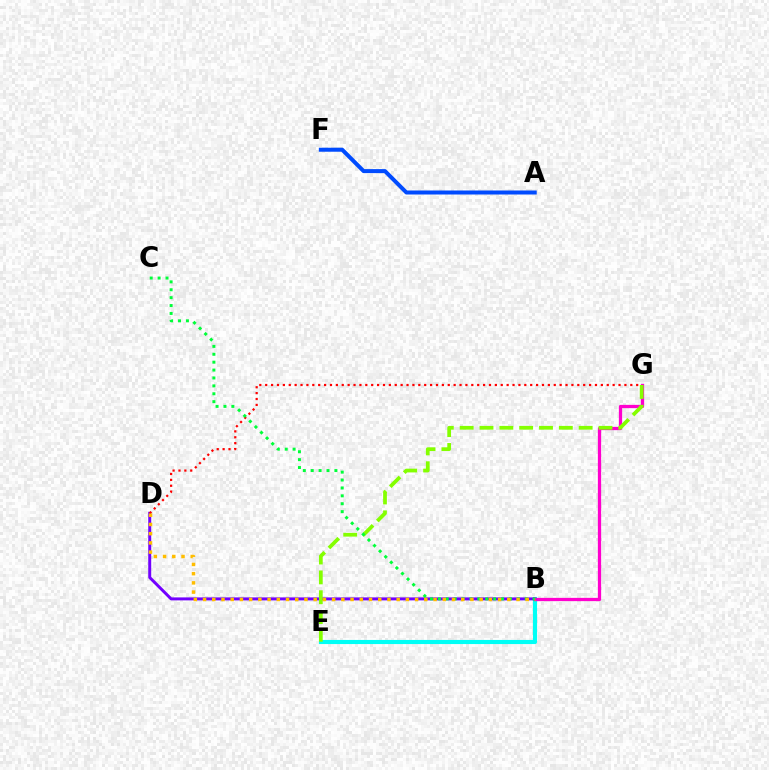{('B', 'E'): [{'color': '#00fff6', 'line_style': 'solid', 'thickness': 2.97}], ('B', 'G'): [{'color': '#ff00cf', 'line_style': 'solid', 'thickness': 2.36}], ('B', 'D'): [{'color': '#7200ff', 'line_style': 'solid', 'thickness': 2.14}, {'color': '#ffbd00', 'line_style': 'dotted', 'thickness': 2.51}], ('D', 'G'): [{'color': '#ff0000', 'line_style': 'dotted', 'thickness': 1.6}], ('E', 'G'): [{'color': '#84ff00', 'line_style': 'dashed', 'thickness': 2.69}], ('B', 'C'): [{'color': '#00ff39', 'line_style': 'dotted', 'thickness': 2.15}], ('A', 'F'): [{'color': '#004bff', 'line_style': 'solid', 'thickness': 2.88}]}